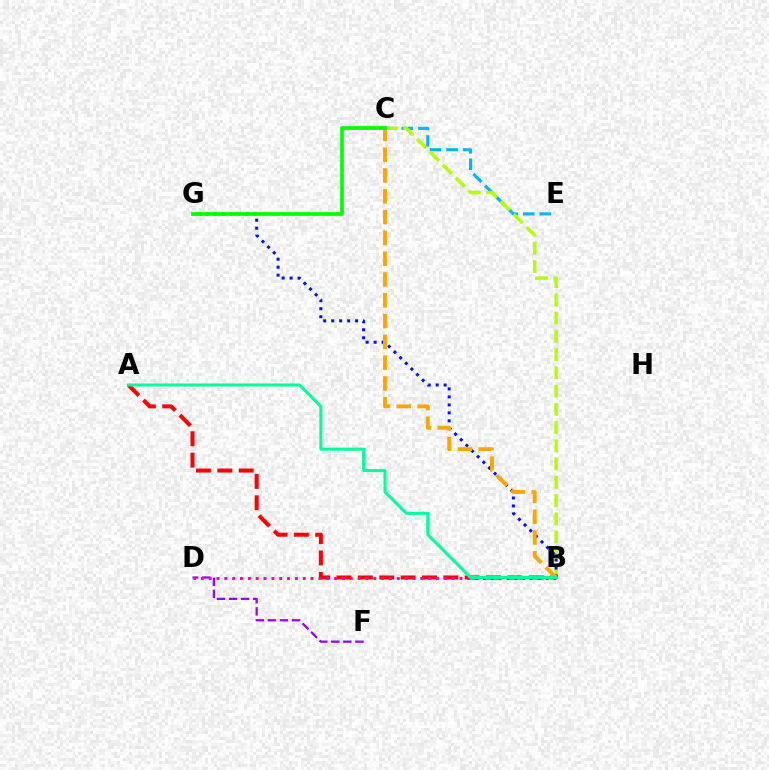{('D', 'F'): [{'color': '#9b00ff', 'line_style': 'dashed', 'thickness': 1.64}], ('C', 'E'): [{'color': '#00b5ff', 'line_style': 'dashed', 'thickness': 2.25}], ('B', 'C'): [{'color': '#b3ff00', 'line_style': 'dashed', 'thickness': 2.48}, {'color': '#ffa500', 'line_style': 'dashed', 'thickness': 2.83}], ('B', 'G'): [{'color': '#0010ff', 'line_style': 'dotted', 'thickness': 2.17}], ('A', 'B'): [{'color': '#ff0000', 'line_style': 'dashed', 'thickness': 2.9}, {'color': '#00ff9d', 'line_style': 'solid', 'thickness': 2.18}], ('C', 'G'): [{'color': '#08ff00', 'line_style': 'solid', 'thickness': 2.68}], ('B', 'D'): [{'color': '#ff00bd', 'line_style': 'dotted', 'thickness': 2.13}]}